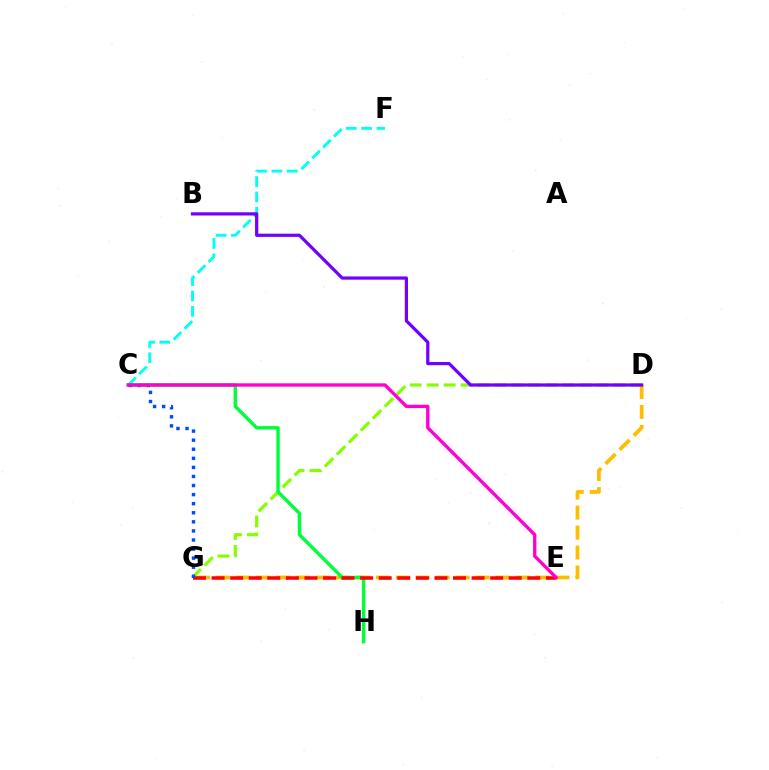{('C', 'F'): [{'color': '#00fff6', 'line_style': 'dashed', 'thickness': 2.08}], ('D', 'G'): [{'color': '#84ff00', 'line_style': 'dashed', 'thickness': 2.3}, {'color': '#ffbd00', 'line_style': 'dashed', 'thickness': 2.71}], ('C', 'H'): [{'color': '#00ff39', 'line_style': 'solid', 'thickness': 2.45}], ('E', 'G'): [{'color': '#ff0000', 'line_style': 'dashed', 'thickness': 2.52}], ('C', 'G'): [{'color': '#004bff', 'line_style': 'dotted', 'thickness': 2.47}], ('C', 'E'): [{'color': '#ff00cf', 'line_style': 'solid', 'thickness': 2.41}], ('B', 'D'): [{'color': '#7200ff', 'line_style': 'solid', 'thickness': 2.32}]}